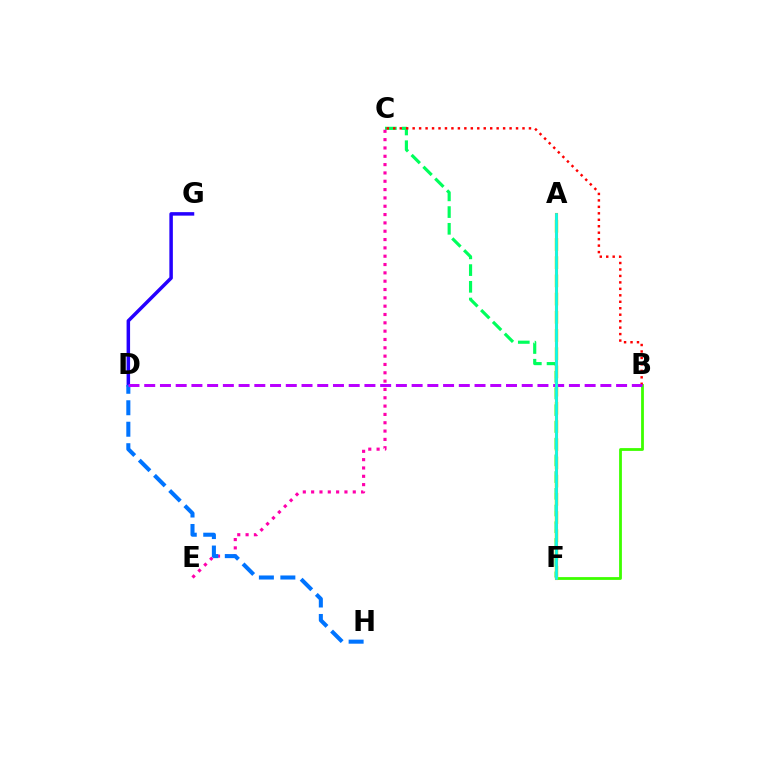{('C', 'F'): [{'color': '#00ff5c', 'line_style': 'dashed', 'thickness': 2.27}], ('D', 'G'): [{'color': '#2500ff', 'line_style': 'solid', 'thickness': 2.52}], ('B', 'F'): [{'color': '#3dff00', 'line_style': 'solid', 'thickness': 2.01}], ('A', 'F'): [{'color': '#d1ff00', 'line_style': 'dashed', 'thickness': 2.47}, {'color': '#ff9400', 'line_style': 'solid', 'thickness': 2.24}, {'color': '#00fff6', 'line_style': 'solid', 'thickness': 1.88}], ('C', 'E'): [{'color': '#ff00ac', 'line_style': 'dotted', 'thickness': 2.26}], ('D', 'H'): [{'color': '#0074ff', 'line_style': 'dashed', 'thickness': 2.92}], ('B', 'C'): [{'color': '#ff0000', 'line_style': 'dotted', 'thickness': 1.76}], ('B', 'D'): [{'color': '#b900ff', 'line_style': 'dashed', 'thickness': 2.14}]}